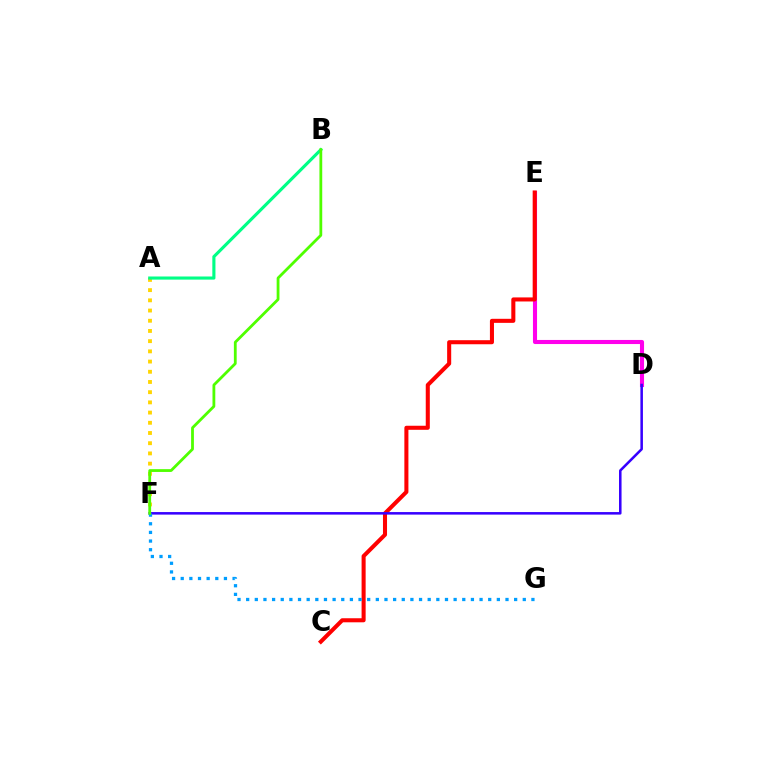{('A', 'F'): [{'color': '#ffd500', 'line_style': 'dotted', 'thickness': 2.77}], ('A', 'B'): [{'color': '#00ff86', 'line_style': 'solid', 'thickness': 2.25}], ('D', 'E'): [{'color': '#ff00ed', 'line_style': 'solid', 'thickness': 2.95}], ('C', 'E'): [{'color': '#ff0000', 'line_style': 'solid', 'thickness': 2.92}], ('D', 'F'): [{'color': '#3700ff', 'line_style': 'solid', 'thickness': 1.83}], ('F', 'G'): [{'color': '#009eff', 'line_style': 'dotted', 'thickness': 2.35}], ('B', 'F'): [{'color': '#4fff00', 'line_style': 'solid', 'thickness': 2.01}]}